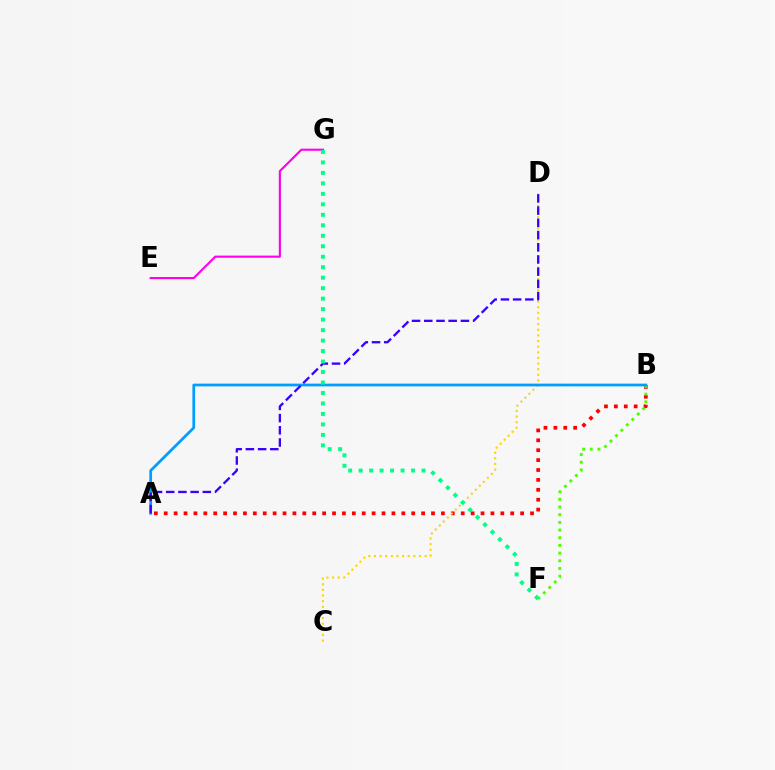{('A', 'B'): [{'color': '#ff0000', 'line_style': 'dotted', 'thickness': 2.69}, {'color': '#009eff', 'line_style': 'solid', 'thickness': 1.97}], ('E', 'G'): [{'color': '#ff00ed', 'line_style': 'solid', 'thickness': 1.54}], ('C', 'D'): [{'color': '#ffd500', 'line_style': 'dotted', 'thickness': 1.53}], ('B', 'F'): [{'color': '#4fff00', 'line_style': 'dotted', 'thickness': 2.09}], ('A', 'D'): [{'color': '#3700ff', 'line_style': 'dashed', 'thickness': 1.66}], ('F', 'G'): [{'color': '#00ff86', 'line_style': 'dotted', 'thickness': 2.85}]}